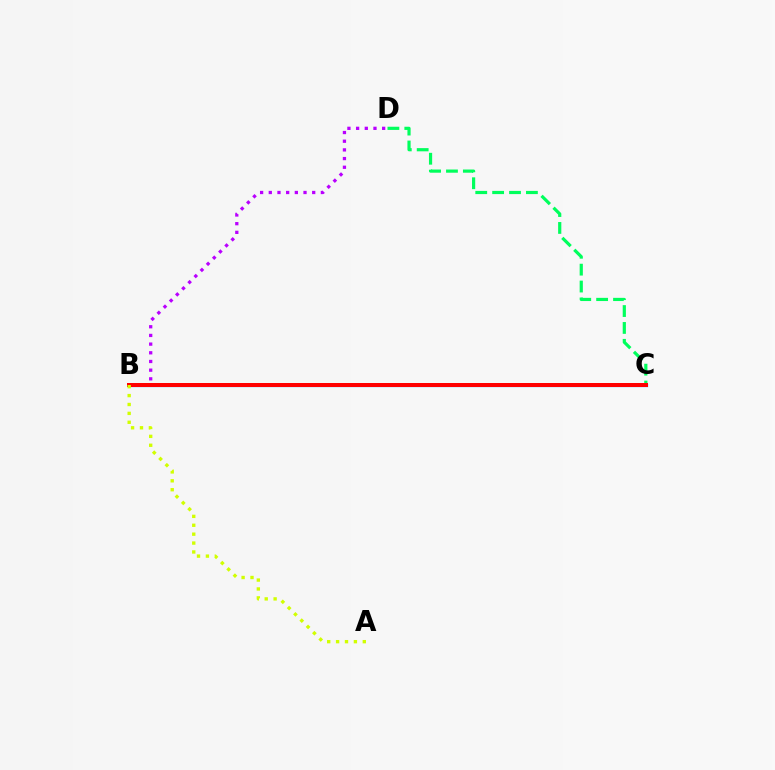{('C', 'D'): [{'color': '#00ff5c', 'line_style': 'dashed', 'thickness': 2.29}], ('B', 'D'): [{'color': '#b900ff', 'line_style': 'dotted', 'thickness': 2.36}], ('B', 'C'): [{'color': '#0074ff', 'line_style': 'solid', 'thickness': 2.31}, {'color': '#ff0000', 'line_style': 'solid', 'thickness': 2.88}], ('A', 'B'): [{'color': '#d1ff00', 'line_style': 'dotted', 'thickness': 2.42}]}